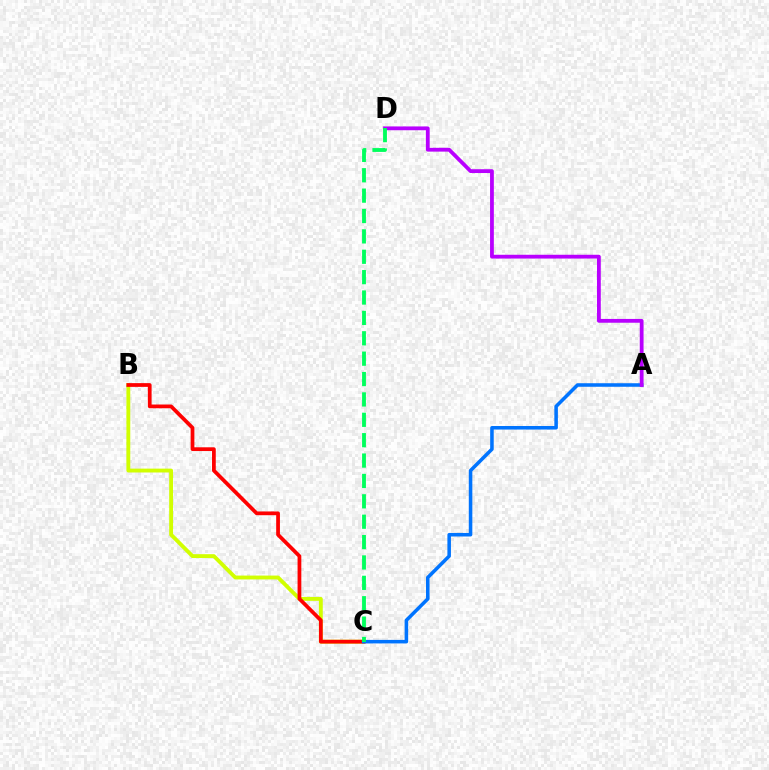{('B', 'C'): [{'color': '#d1ff00', 'line_style': 'solid', 'thickness': 2.78}, {'color': '#ff0000', 'line_style': 'solid', 'thickness': 2.7}], ('A', 'C'): [{'color': '#0074ff', 'line_style': 'solid', 'thickness': 2.55}], ('A', 'D'): [{'color': '#b900ff', 'line_style': 'solid', 'thickness': 2.73}], ('C', 'D'): [{'color': '#00ff5c', 'line_style': 'dashed', 'thickness': 2.77}]}